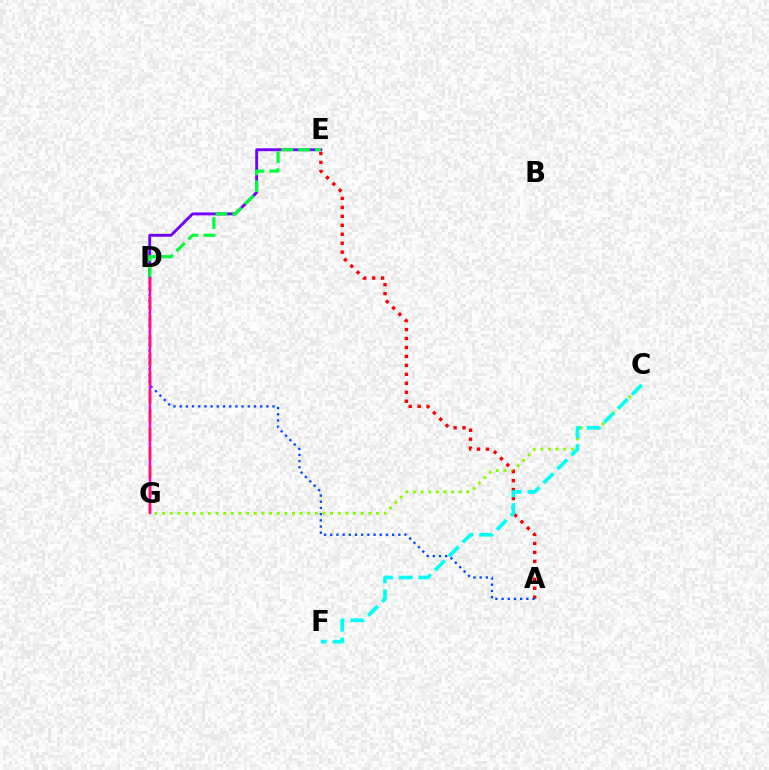{('D', 'E'): [{'color': '#7200ff', 'line_style': 'solid', 'thickness': 2.08}, {'color': '#00ff39', 'line_style': 'dashed', 'thickness': 2.28}], ('C', 'G'): [{'color': '#84ff00', 'line_style': 'dotted', 'thickness': 2.08}], ('A', 'E'): [{'color': '#ff0000', 'line_style': 'dotted', 'thickness': 2.43}], ('D', 'G'): [{'color': '#ffbd00', 'line_style': 'dashed', 'thickness': 2.55}, {'color': '#ff00cf', 'line_style': 'solid', 'thickness': 1.79}], ('C', 'F'): [{'color': '#00fff6', 'line_style': 'dashed', 'thickness': 2.67}], ('A', 'D'): [{'color': '#004bff', 'line_style': 'dotted', 'thickness': 1.68}]}